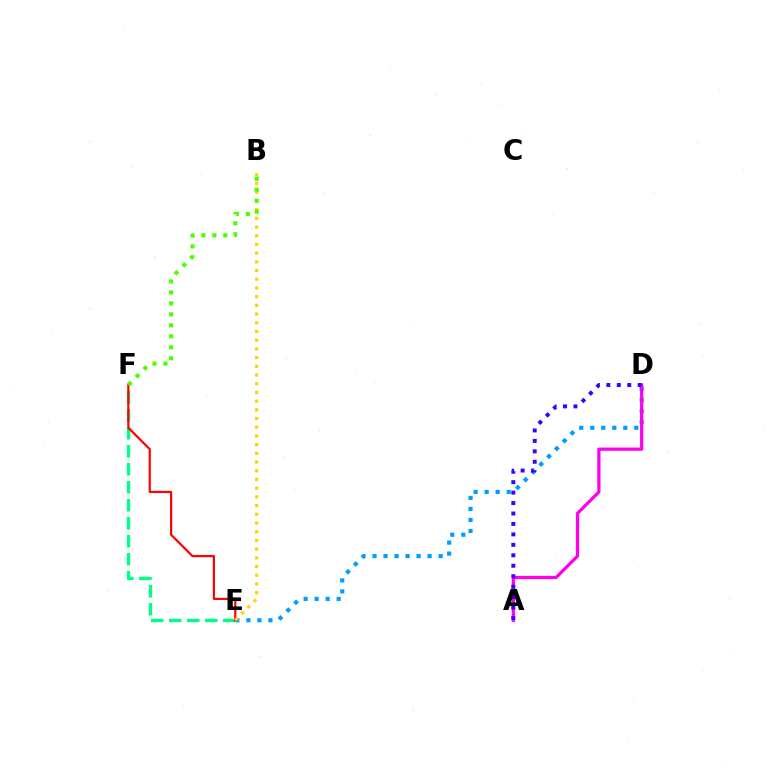{('D', 'E'): [{'color': '#009eff', 'line_style': 'dotted', 'thickness': 2.99}], ('E', 'F'): [{'color': '#00ff86', 'line_style': 'dashed', 'thickness': 2.44}, {'color': '#ff0000', 'line_style': 'solid', 'thickness': 1.58}], ('A', 'D'): [{'color': '#ff00ed', 'line_style': 'solid', 'thickness': 2.33}, {'color': '#3700ff', 'line_style': 'dotted', 'thickness': 2.84}], ('B', 'E'): [{'color': '#ffd500', 'line_style': 'dotted', 'thickness': 2.37}], ('B', 'F'): [{'color': '#4fff00', 'line_style': 'dotted', 'thickness': 2.98}]}